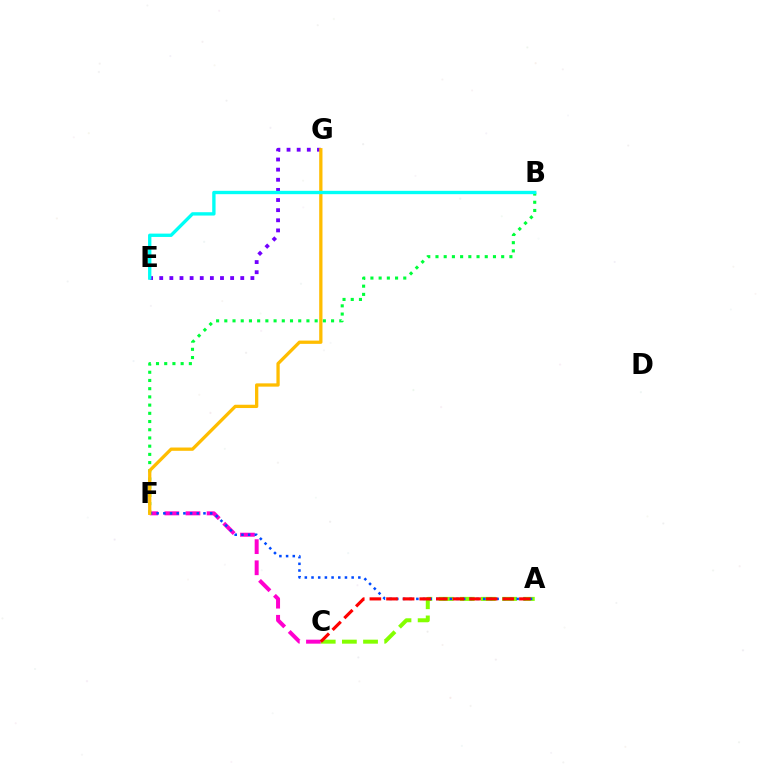{('C', 'F'): [{'color': '#ff00cf', 'line_style': 'dashed', 'thickness': 2.87}], ('B', 'F'): [{'color': '#00ff39', 'line_style': 'dotted', 'thickness': 2.23}], ('E', 'G'): [{'color': '#7200ff', 'line_style': 'dotted', 'thickness': 2.75}], ('A', 'C'): [{'color': '#84ff00', 'line_style': 'dashed', 'thickness': 2.87}, {'color': '#ff0000', 'line_style': 'dashed', 'thickness': 2.26}], ('A', 'F'): [{'color': '#004bff', 'line_style': 'dotted', 'thickness': 1.82}], ('F', 'G'): [{'color': '#ffbd00', 'line_style': 'solid', 'thickness': 2.36}], ('B', 'E'): [{'color': '#00fff6', 'line_style': 'solid', 'thickness': 2.41}]}